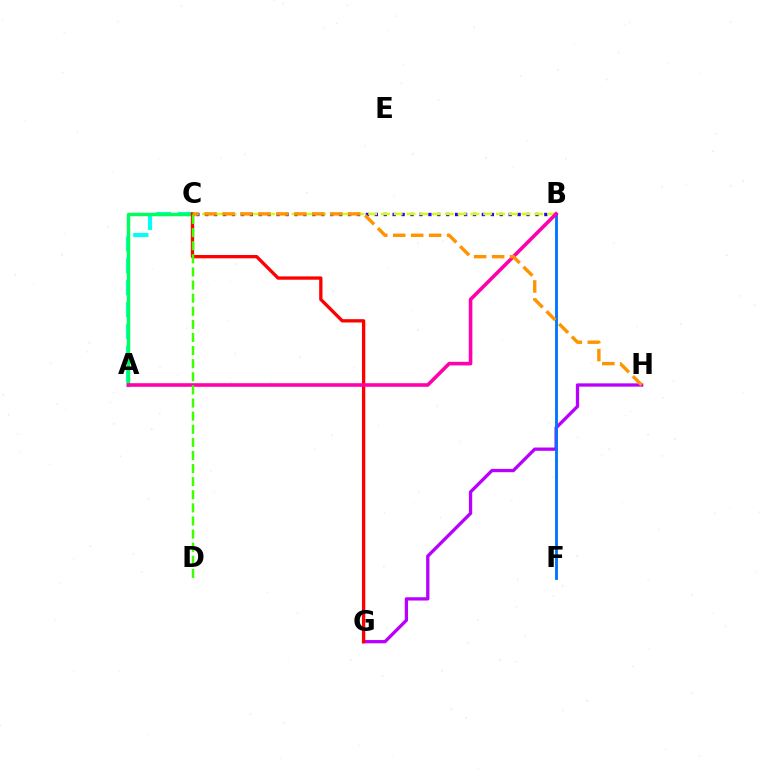{('A', 'C'): [{'color': '#00fff6', 'line_style': 'dashed', 'thickness': 2.97}, {'color': '#00ff5c', 'line_style': 'solid', 'thickness': 2.47}], ('B', 'C'): [{'color': '#2500ff', 'line_style': 'dotted', 'thickness': 2.42}, {'color': '#d1ff00', 'line_style': 'dashed', 'thickness': 1.74}], ('G', 'H'): [{'color': '#b900ff', 'line_style': 'solid', 'thickness': 2.37}], ('B', 'F'): [{'color': '#0074ff', 'line_style': 'solid', 'thickness': 2.05}], ('C', 'G'): [{'color': '#ff0000', 'line_style': 'solid', 'thickness': 2.39}], ('A', 'B'): [{'color': '#ff00ac', 'line_style': 'solid', 'thickness': 2.59}], ('C', 'H'): [{'color': '#ff9400', 'line_style': 'dashed', 'thickness': 2.44}], ('C', 'D'): [{'color': '#3dff00', 'line_style': 'dashed', 'thickness': 1.78}]}